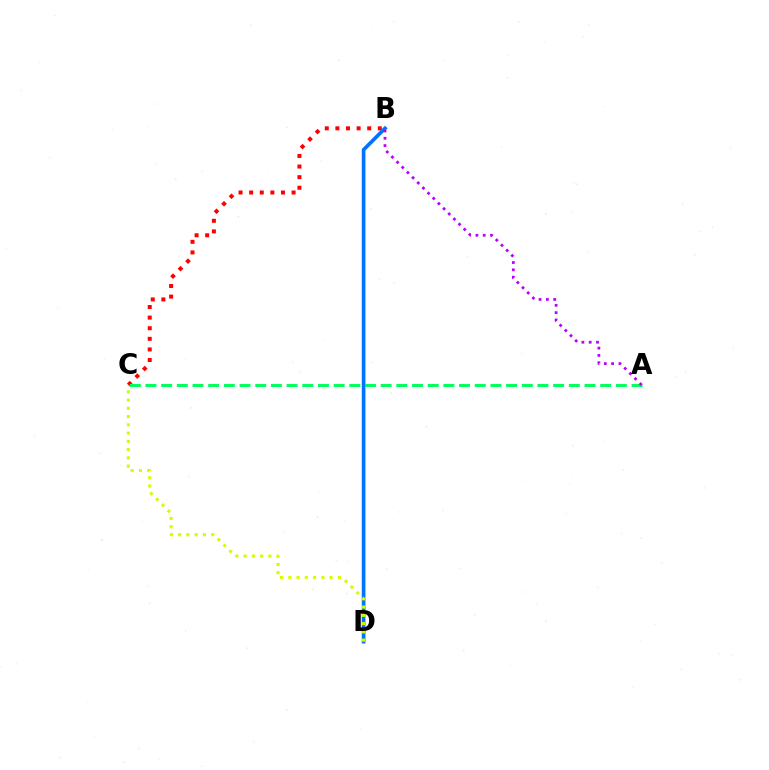{('B', 'C'): [{'color': '#ff0000', 'line_style': 'dotted', 'thickness': 2.88}], ('B', 'D'): [{'color': '#0074ff', 'line_style': 'solid', 'thickness': 2.64}], ('A', 'C'): [{'color': '#00ff5c', 'line_style': 'dashed', 'thickness': 2.13}], ('A', 'B'): [{'color': '#b900ff', 'line_style': 'dotted', 'thickness': 1.98}], ('C', 'D'): [{'color': '#d1ff00', 'line_style': 'dotted', 'thickness': 2.24}]}